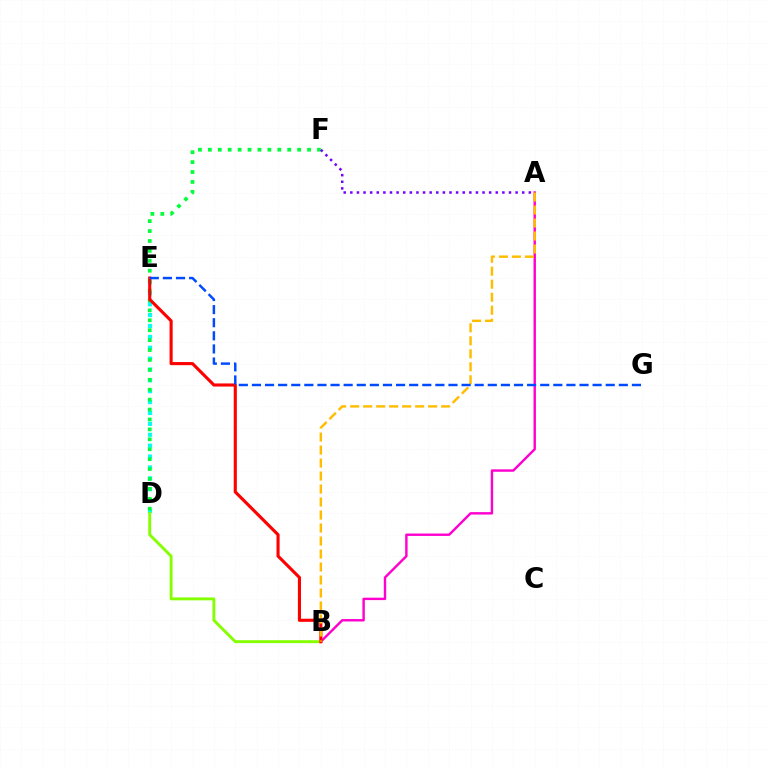{('D', 'E'): [{'color': '#00fff6', 'line_style': 'dotted', 'thickness': 2.96}], ('A', 'B'): [{'color': '#ff00cf', 'line_style': 'solid', 'thickness': 1.74}, {'color': '#ffbd00', 'line_style': 'dashed', 'thickness': 1.77}], ('D', 'F'): [{'color': '#00ff39', 'line_style': 'dotted', 'thickness': 2.69}], ('B', 'D'): [{'color': '#84ff00', 'line_style': 'solid', 'thickness': 2.09}], ('B', 'E'): [{'color': '#ff0000', 'line_style': 'solid', 'thickness': 2.24}], ('A', 'F'): [{'color': '#7200ff', 'line_style': 'dotted', 'thickness': 1.8}], ('E', 'G'): [{'color': '#004bff', 'line_style': 'dashed', 'thickness': 1.78}]}